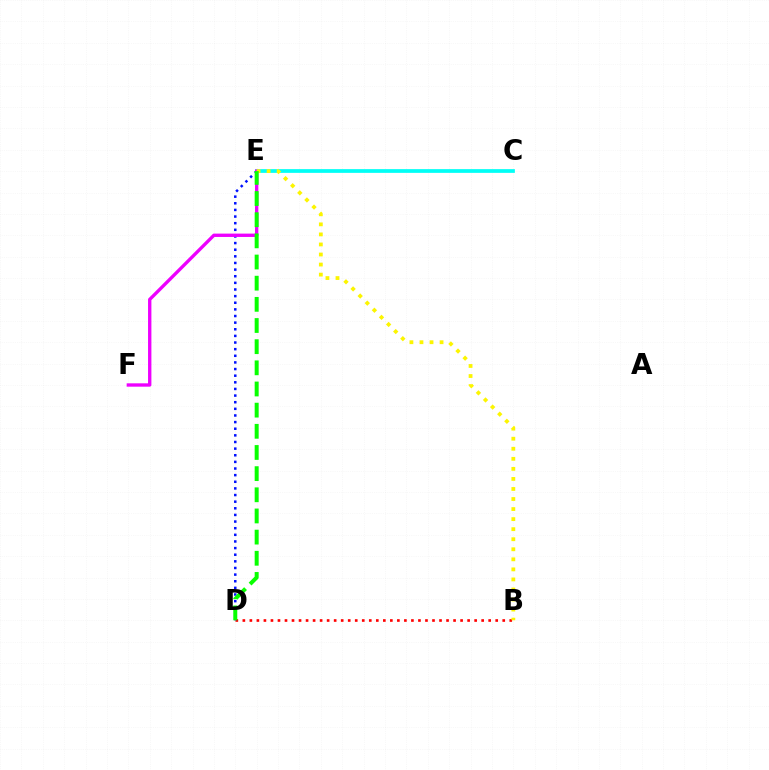{('B', 'D'): [{'color': '#ff0000', 'line_style': 'dotted', 'thickness': 1.91}], ('C', 'E'): [{'color': '#00fff6', 'line_style': 'solid', 'thickness': 2.68}], ('D', 'E'): [{'color': '#0010ff', 'line_style': 'dotted', 'thickness': 1.8}, {'color': '#08ff00', 'line_style': 'dashed', 'thickness': 2.87}], ('E', 'F'): [{'color': '#ee00ff', 'line_style': 'solid', 'thickness': 2.41}], ('B', 'E'): [{'color': '#fcf500', 'line_style': 'dotted', 'thickness': 2.73}]}